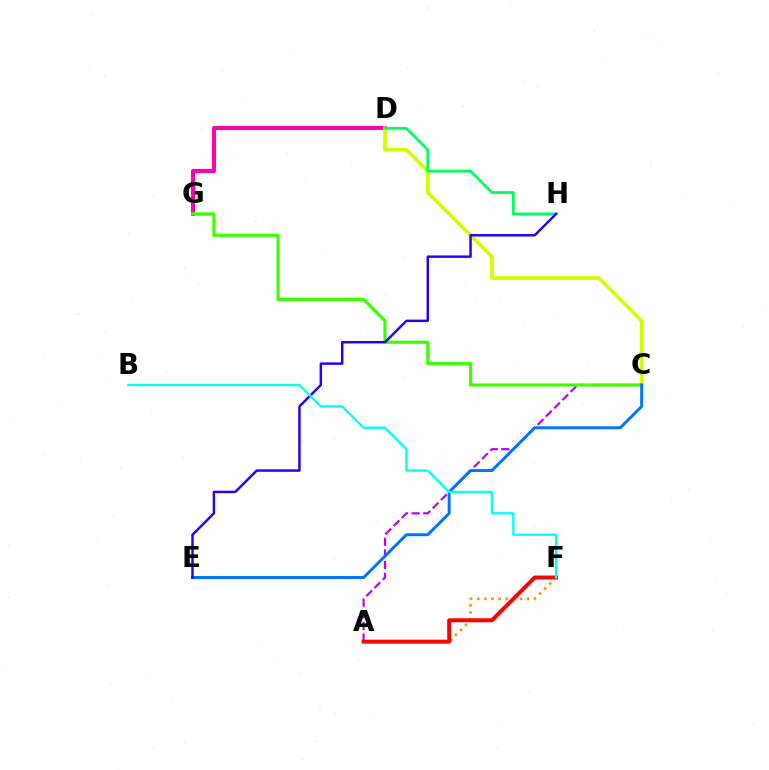{('D', 'G'): [{'color': '#ff00ac', 'line_style': 'solid', 'thickness': 2.95}], ('C', 'D'): [{'color': '#d1ff00', 'line_style': 'solid', 'thickness': 2.71}], ('A', 'C'): [{'color': '#b900ff', 'line_style': 'dashed', 'thickness': 1.58}], ('C', 'G'): [{'color': '#3dff00', 'line_style': 'solid', 'thickness': 2.27}], ('A', 'F'): [{'color': '#ff9400', 'line_style': 'dotted', 'thickness': 1.93}, {'color': '#ff0000', 'line_style': 'solid', 'thickness': 2.87}], ('C', 'E'): [{'color': '#0074ff', 'line_style': 'solid', 'thickness': 2.13}], ('D', 'H'): [{'color': '#00ff5c', 'line_style': 'solid', 'thickness': 2.01}], ('E', 'H'): [{'color': '#2500ff', 'line_style': 'solid', 'thickness': 1.77}], ('B', 'F'): [{'color': '#00fff6', 'line_style': 'solid', 'thickness': 1.66}]}